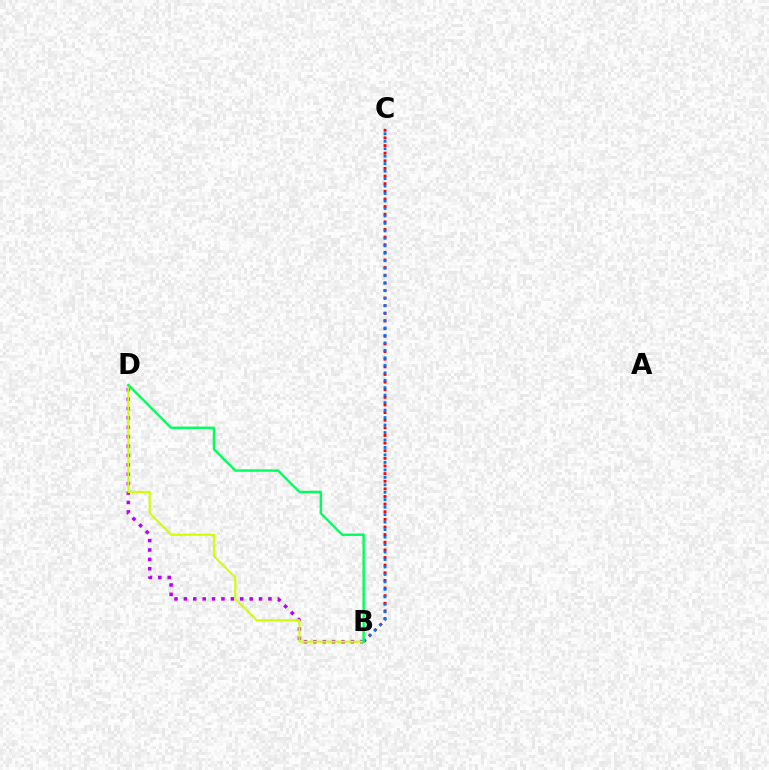{('B', 'C'): [{'color': '#ff0000', 'line_style': 'dotted', 'thickness': 2.07}, {'color': '#0074ff', 'line_style': 'dotted', 'thickness': 2.03}], ('B', 'D'): [{'color': '#b900ff', 'line_style': 'dotted', 'thickness': 2.55}, {'color': '#d1ff00', 'line_style': 'solid', 'thickness': 1.52}, {'color': '#00ff5c', 'line_style': 'solid', 'thickness': 1.72}]}